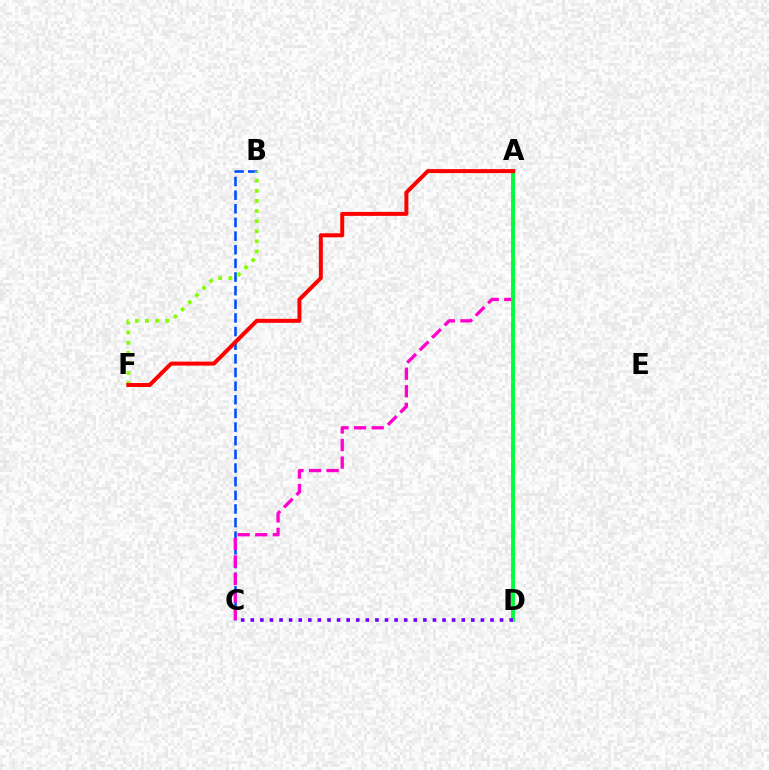{('B', 'C'): [{'color': '#004bff', 'line_style': 'dashed', 'thickness': 1.85}], ('A', 'C'): [{'color': '#ff00cf', 'line_style': 'dashed', 'thickness': 2.39}], ('A', 'D'): [{'color': '#ffbd00', 'line_style': 'dashed', 'thickness': 1.93}, {'color': '#00fff6', 'line_style': 'dashed', 'thickness': 2.75}, {'color': '#00ff39', 'line_style': 'solid', 'thickness': 2.73}], ('B', 'F'): [{'color': '#84ff00', 'line_style': 'dotted', 'thickness': 2.75}], ('A', 'F'): [{'color': '#ff0000', 'line_style': 'solid', 'thickness': 2.86}], ('C', 'D'): [{'color': '#7200ff', 'line_style': 'dotted', 'thickness': 2.61}]}